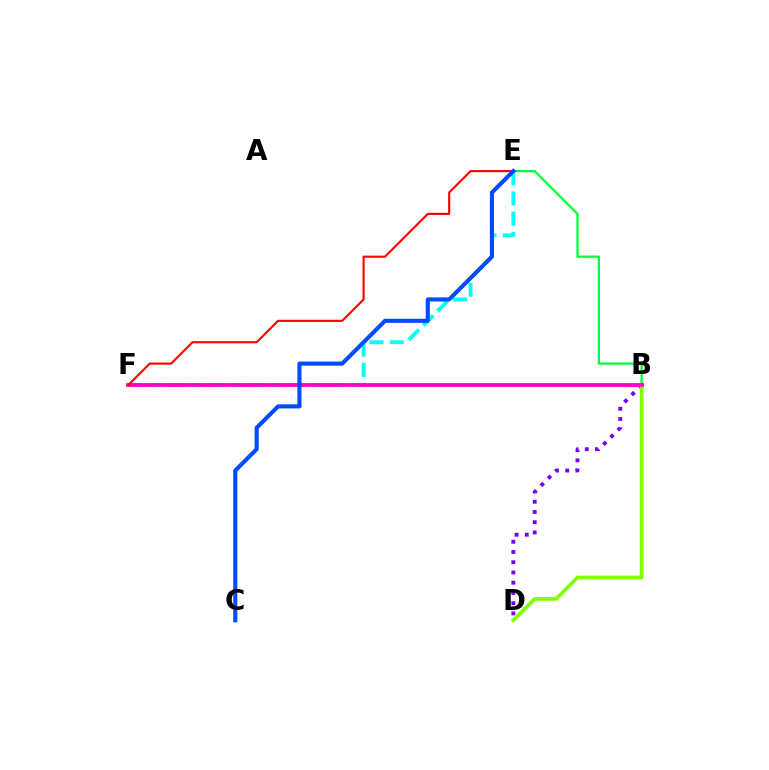{('B', 'D'): [{'color': '#7200ff', 'line_style': 'dotted', 'thickness': 2.78}, {'color': '#84ff00', 'line_style': 'solid', 'thickness': 2.71}], ('B', 'F'): [{'color': '#ffbd00', 'line_style': 'dotted', 'thickness': 2.08}, {'color': '#ff00cf', 'line_style': 'solid', 'thickness': 2.73}], ('E', 'F'): [{'color': '#00fff6', 'line_style': 'dashed', 'thickness': 2.75}, {'color': '#ff0000', 'line_style': 'solid', 'thickness': 1.52}], ('B', 'E'): [{'color': '#00ff39', 'line_style': 'solid', 'thickness': 1.64}], ('C', 'E'): [{'color': '#004bff', 'line_style': 'solid', 'thickness': 2.94}]}